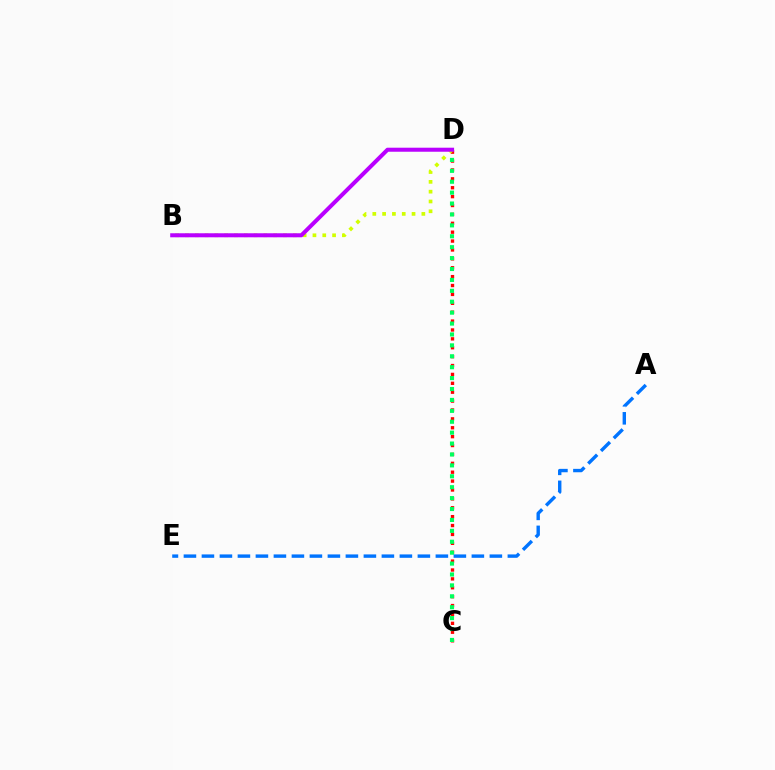{('C', 'D'): [{'color': '#ff0000', 'line_style': 'dotted', 'thickness': 2.42}, {'color': '#00ff5c', 'line_style': 'dotted', 'thickness': 2.96}], ('B', 'D'): [{'color': '#d1ff00', 'line_style': 'dotted', 'thickness': 2.67}, {'color': '#b900ff', 'line_style': 'solid', 'thickness': 2.9}], ('A', 'E'): [{'color': '#0074ff', 'line_style': 'dashed', 'thickness': 2.44}]}